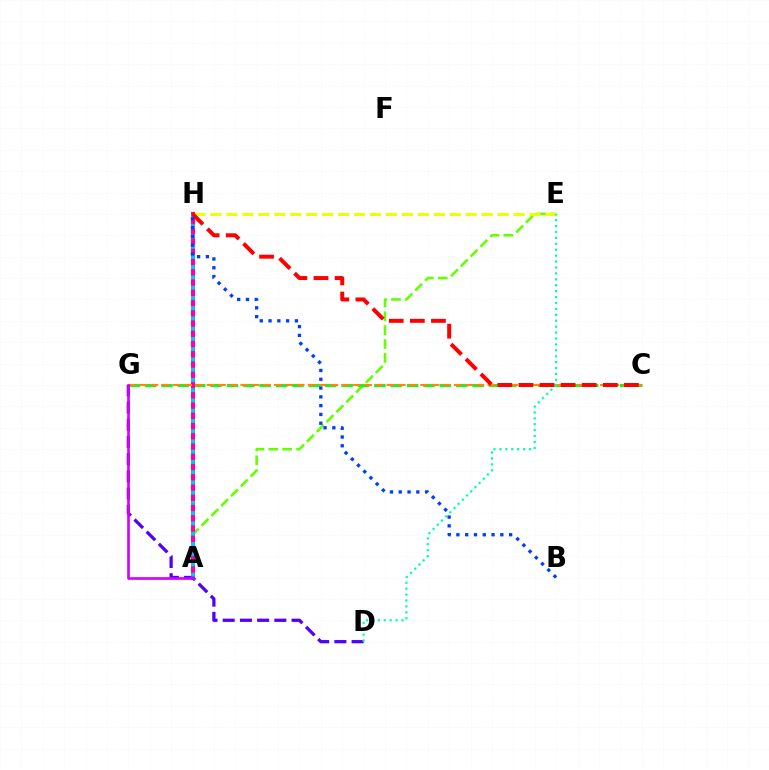{('A', 'E'): [{'color': '#66ff00', 'line_style': 'dashed', 'thickness': 1.89}], ('C', 'G'): [{'color': '#00ff27', 'line_style': 'dashed', 'thickness': 2.22}, {'color': '#ff8800', 'line_style': 'dashed', 'thickness': 1.53}], ('A', 'H'): [{'color': '#ff00a0', 'line_style': 'solid', 'thickness': 2.95}, {'color': '#00c7ff', 'line_style': 'dotted', 'thickness': 2.78}], ('E', 'H'): [{'color': '#eeff00', 'line_style': 'dashed', 'thickness': 2.17}], ('D', 'G'): [{'color': '#4f00ff', 'line_style': 'dashed', 'thickness': 2.34}], ('A', 'G'): [{'color': '#d600ff', 'line_style': 'solid', 'thickness': 1.92}], ('D', 'E'): [{'color': '#00ffaf', 'line_style': 'dotted', 'thickness': 1.61}], ('C', 'H'): [{'color': '#ff0000', 'line_style': 'dashed', 'thickness': 2.87}], ('B', 'H'): [{'color': '#003fff', 'line_style': 'dotted', 'thickness': 2.39}]}